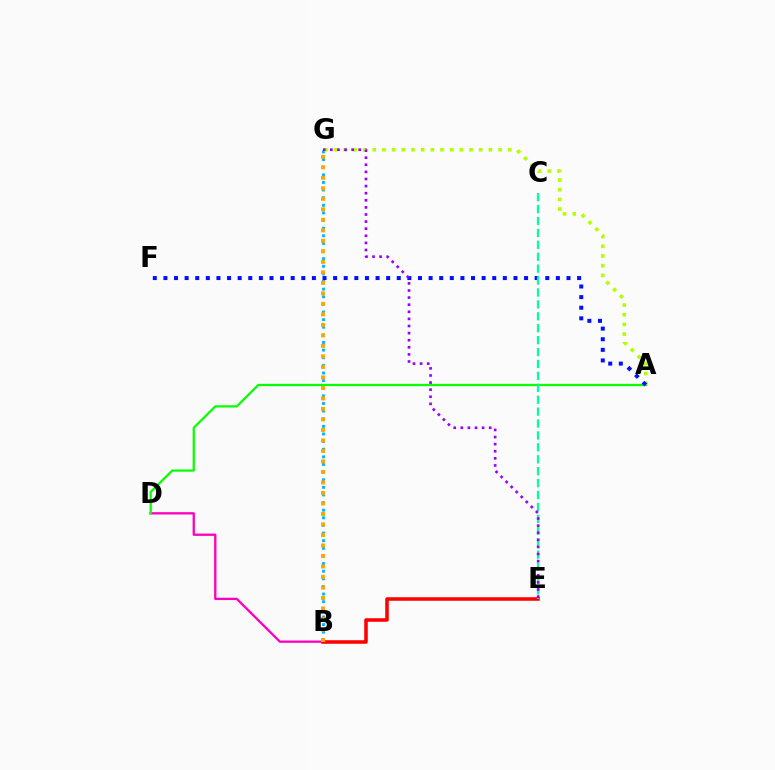{('B', 'D'): [{'color': '#ff00bd', 'line_style': 'solid', 'thickness': 1.67}], ('B', 'E'): [{'color': '#ff0000', 'line_style': 'solid', 'thickness': 2.55}], ('B', 'G'): [{'color': '#00b5ff', 'line_style': 'dotted', 'thickness': 2.07}, {'color': '#ffa500', 'line_style': 'dotted', 'thickness': 2.85}], ('A', 'D'): [{'color': '#08ff00', 'line_style': 'solid', 'thickness': 1.61}], ('A', 'G'): [{'color': '#b3ff00', 'line_style': 'dotted', 'thickness': 2.63}], ('A', 'F'): [{'color': '#0010ff', 'line_style': 'dotted', 'thickness': 2.88}], ('C', 'E'): [{'color': '#00ff9d', 'line_style': 'dashed', 'thickness': 1.62}], ('E', 'G'): [{'color': '#9b00ff', 'line_style': 'dotted', 'thickness': 1.93}]}